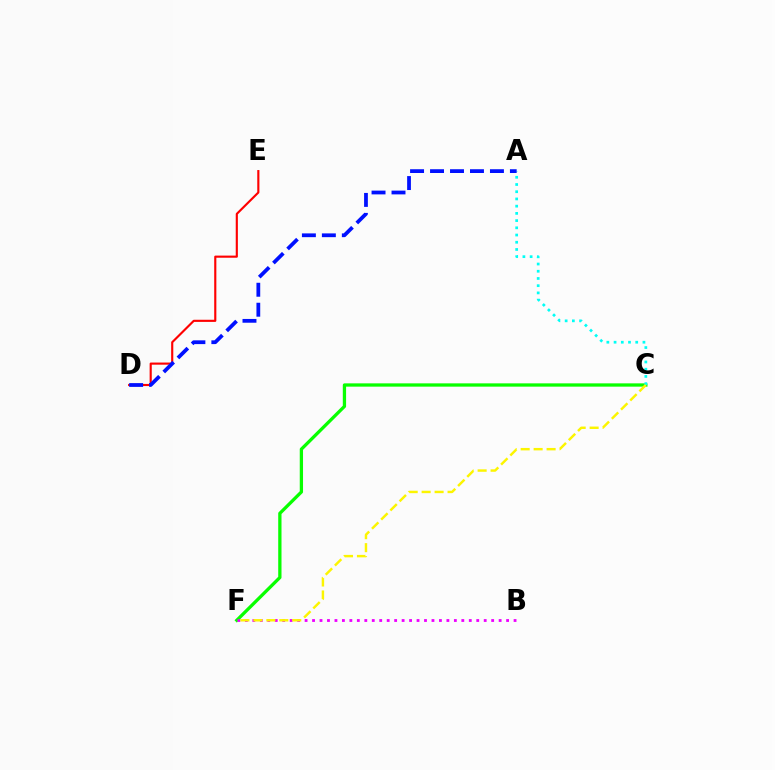{('C', 'F'): [{'color': '#08ff00', 'line_style': 'solid', 'thickness': 2.37}, {'color': '#fcf500', 'line_style': 'dashed', 'thickness': 1.76}], ('D', 'E'): [{'color': '#ff0000', 'line_style': 'solid', 'thickness': 1.54}], ('B', 'F'): [{'color': '#ee00ff', 'line_style': 'dotted', 'thickness': 2.03}], ('A', 'C'): [{'color': '#00fff6', 'line_style': 'dotted', 'thickness': 1.96}], ('A', 'D'): [{'color': '#0010ff', 'line_style': 'dashed', 'thickness': 2.71}]}